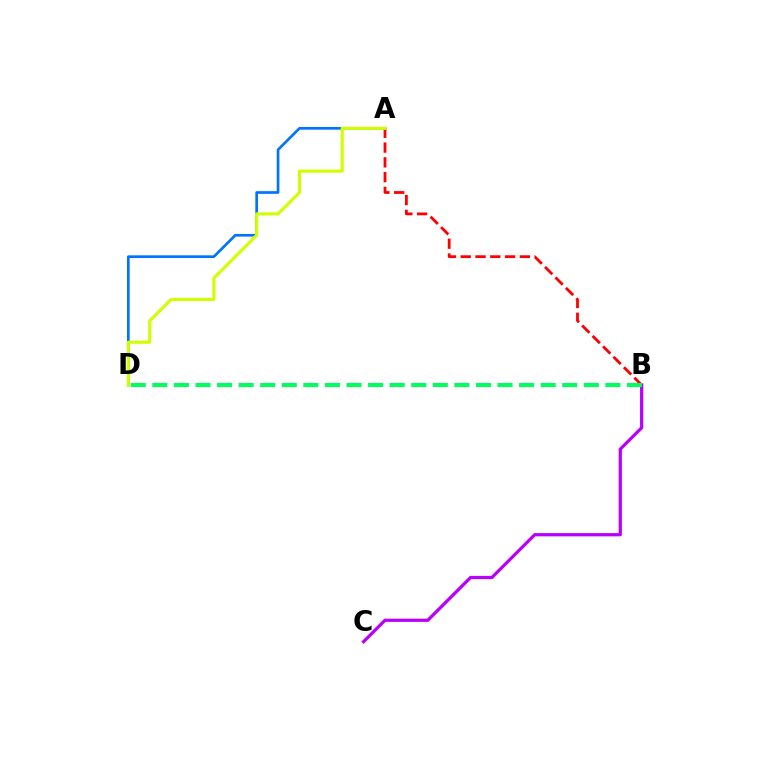{('A', 'D'): [{'color': '#0074ff', 'line_style': 'solid', 'thickness': 1.93}, {'color': '#d1ff00', 'line_style': 'solid', 'thickness': 2.25}], ('B', 'C'): [{'color': '#b900ff', 'line_style': 'solid', 'thickness': 2.33}], ('A', 'B'): [{'color': '#ff0000', 'line_style': 'dashed', 'thickness': 2.01}], ('B', 'D'): [{'color': '#00ff5c', 'line_style': 'dashed', 'thickness': 2.93}]}